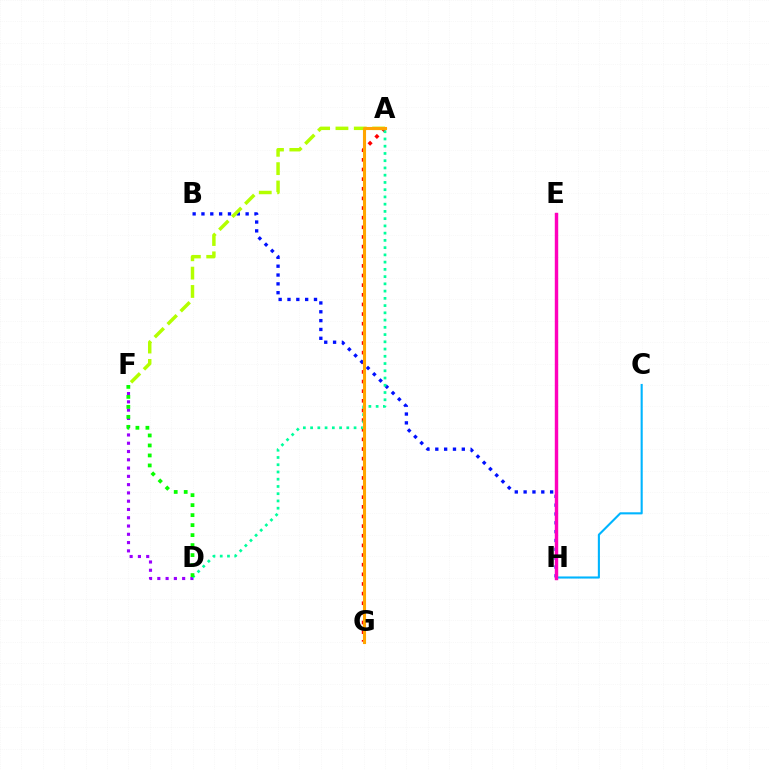{('A', 'G'): [{'color': '#ff0000', 'line_style': 'dotted', 'thickness': 2.62}, {'color': '#ffa500', 'line_style': 'solid', 'thickness': 2.23}], ('B', 'H'): [{'color': '#0010ff', 'line_style': 'dotted', 'thickness': 2.4}], ('C', 'H'): [{'color': '#00b5ff', 'line_style': 'solid', 'thickness': 1.52}], ('D', 'F'): [{'color': '#9b00ff', 'line_style': 'dotted', 'thickness': 2.25}, {'color': '#08ff00', 'line_style': 'dotted', 'thickness': 2.72}], ('E', 'H'): [{'color': '#ff00bd', 'line_style': 'solid', 'thickness': 2.46}], ('A', 'F'): [{'color': '#b3ff00', 'line_style': 'dashed', 'thickness': 2.49}], ('A', 'D'): [{'color': '#00ff9d', 'line_style': 'dotted', 'thickness': 1.97}]}